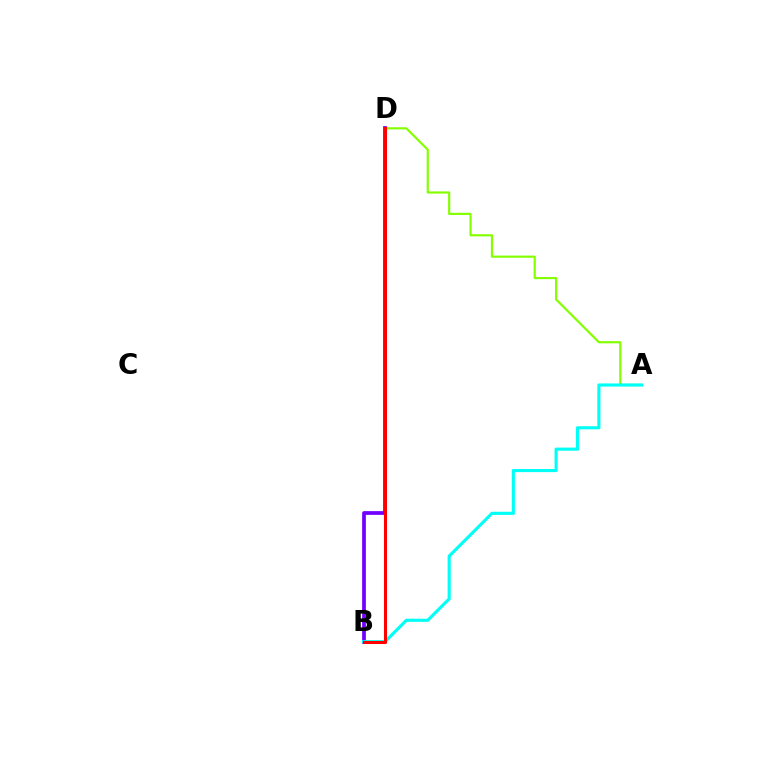{('A', 'D'): [{'color': '#84ff00', 'line_style': 'solid', 'thickness': 1.57}], ('B', 'D'): [{'color': '#7200ff', 'line_style': 'solid', 'thickness': 2.69}, {'color': '#ff0000', 'line_style': 'solid', 'thickness': 2.21}], ('A', 'B'): [{'color': '#00fff6', 'line_style': 'solid', 'thickness': 2.24}]}